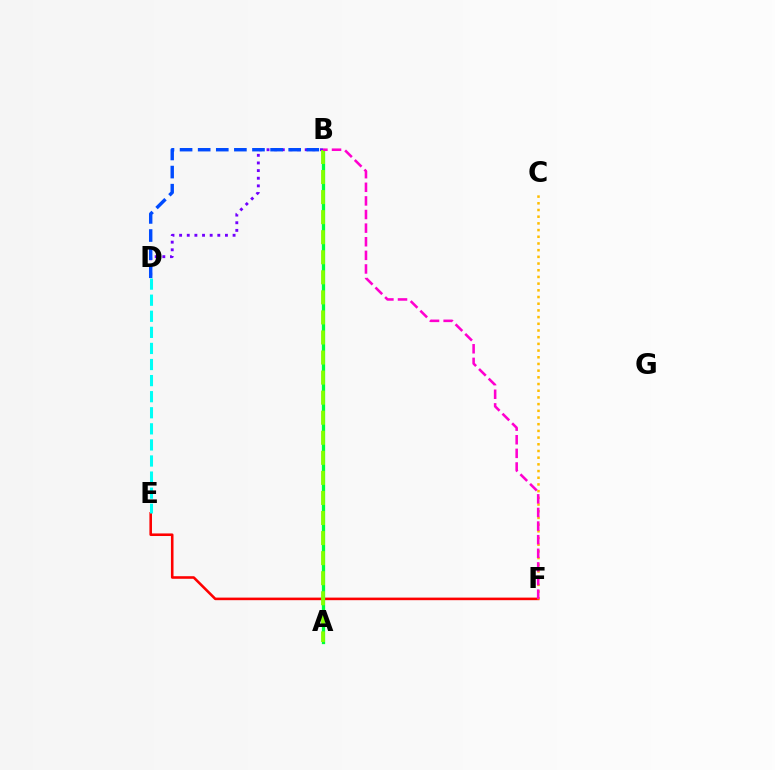{('E', 'F'): [{'color': '#ff0000', 'line_style': 'solid', 'thickness': 1.86}], ('A', 'B'): [{'color': '#00ff39', 'line_style': 'solid', 'thickness': 2.35}, {'color': '#84ff00', 'line_style': 'dashed', 'thickness': 2.72}], ('C', 'F'): [{'color': '#ffbd00', 'line_style': 'dotted', 'thickness': 1.82}], ('B', 'D'): [{'color': '#7200ff', 'line_style': 'dotted', 'thickness': 2.08}, {'color': '#004bff', 'line_style': 'dashed', 'thickness': 2.46}], ('D', 'E'): [{'color': '#00fff6', 'line_style': 'dashed', 'thickness': 2.18}], ('B', 'F'): [{'color': '#ff00cf', 'line_style': 'dashed', 'thickness': 1.85}]}